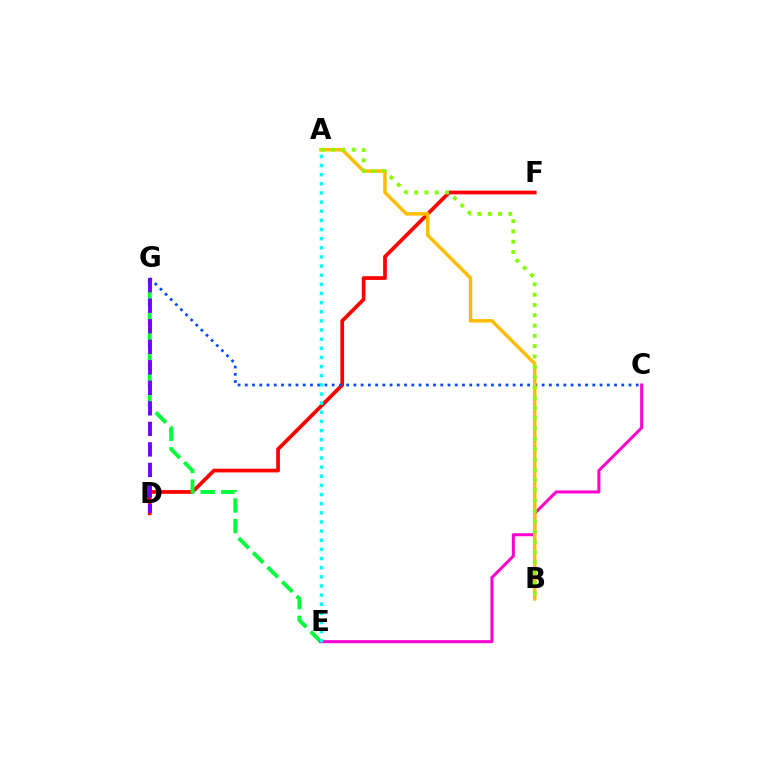{('D', 'F'): [{'color': '#ff0000', 'line_style': 'solid', 'thickness': 2.67}], ('C', 'G'): [{'color': '#004bff', 'line_style': 'dotted', 'thickness': 1.97}], ('E', 'G'): [{'color': '#00ff39', 'line_style': 'dashed', 'thickness': 2.79}], ('C', 'E'): [{'color': '#ff00cf', 'line_style': 'solid', 'thickness': 2.18}], ('A', 'B'): [{'color': '#ffbd00', 'line_style': 'solid', 'thickness': 2.51}, {'color': '#84ff00', 'line_style': 'dotted', 'thickness': 2.8}], ('D', 'G'): [{'color': '#7200ff', 'line_style': 'dashed', 'thickness': 2.79}], ('A', 'E'): [{'color': '#00fff6', 'line_style': 'dotted', 'thickness': 2.48}]}